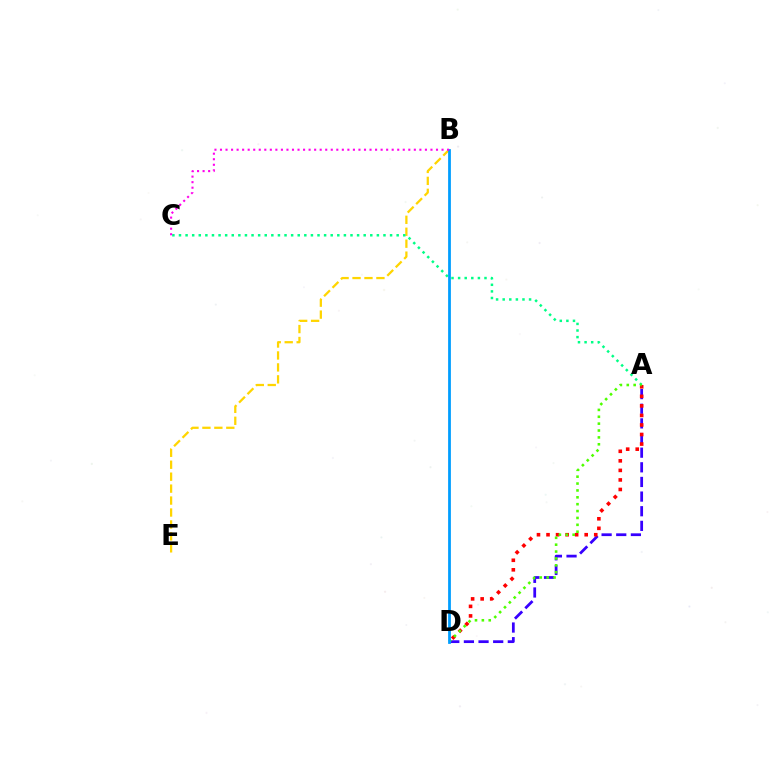{('A', 'D'): [{'color': '#3700ff', 'line_style': 'dashed', 'thickness': 1.99}, {'color': '#ff0000', 'line_style': 'dotted', 'thickness': 2.59}, {'color': '#4fff00', 'line_style': 'dotted', 'thickness': 1.87}], ('B', 'E'): [{'color': '#ffd500', 'line_style': 'dashed', 'thickness': 1.62}], ('A', 'C'): [{'color': '#00ff86', 'line_style': 'dotted', 'thickness': 1.79}], ('B', 'D'): [{'color': '#009eff', 'line_style': 'solid', 'thickness': 2.0}], ('B', 'C'): [{'color': '#ff00ed', 'line_style': 'dotted', 'thickness': 1.5}]}